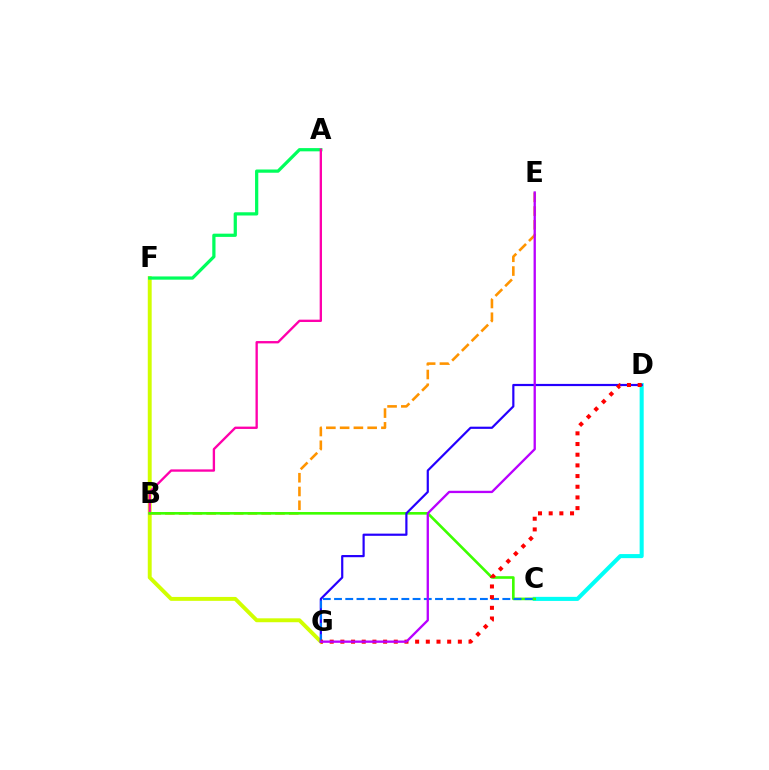{('F', 'G'): [{'color': '#d1ff00', 'line_style': 'solid', 'thickness': 2.81}], ('B', 'E'): [{'color': '#ff9400', 'line_style': 'dashed', 'thickness': 1.87}], ('A', 'F'): [{'color': '#00ff5c', 'line_style': 'solid', 'thickness': 2.33}], ('C', 'D'): [{'color': '#00fff6', 'line_style': 'solid', 'thickness': 2.93}], ('A', 'B'): [{'color': '#ff00ac', 'line_style': 'solid', 'thickness': 1.69}], ('B', 'C'): [{'color': '#3dff00', 'line_style': 'solid', 'thickness': 1.89}], ('D', 'G'): [{'color': '#2500ff', 'line_style': 'solid', 'thickness': 1.58}, {'color': '#ff0000', 'line_style': 'dotted', 'thickness': 2.9}], ('C', 'G'): [{'color': '#0074ff', 'line_style': 'dashed', 'thickness': 1.52}], ('E', 'G'): [{'color': '#b900ff', 'line_style': 'solid', 'thickness': 1.67}]}